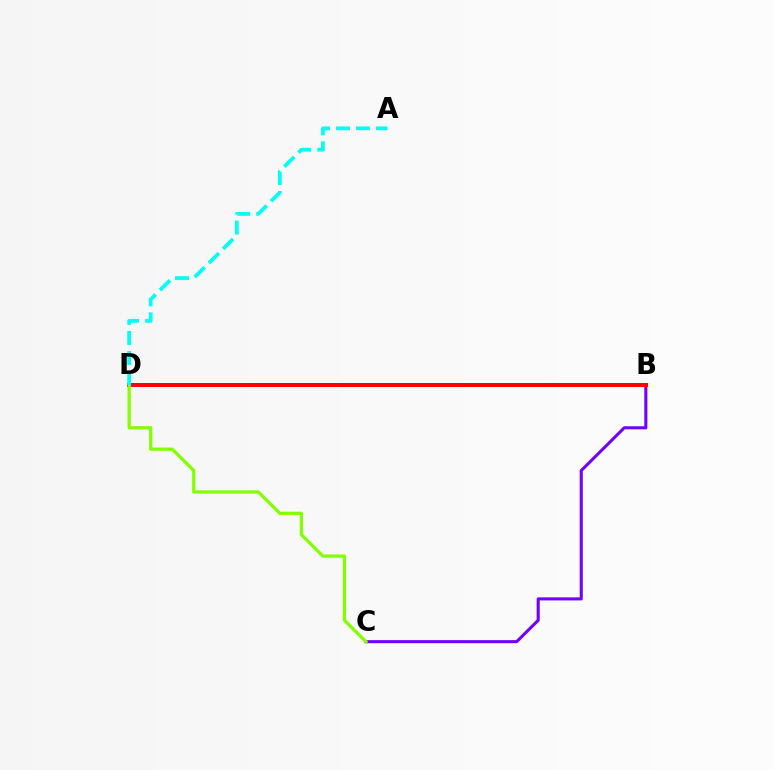{('B', 'C'): [{'color': '#7200ff', 'line_style': 'solid', 'thickness': 2.2}], ('B', 'D'): [{'color': '#ff0000', 'line_style': 'solid', 'thickness': 2.88}], ('C', 'D'): [{'color': '#84ff00', 'line_style': 'solid', 'thickness': 2.35}], ('A', 'D'): [{'color': '#00fff6', 'line_style': 'dashed', 'thickness': 2.72}]}